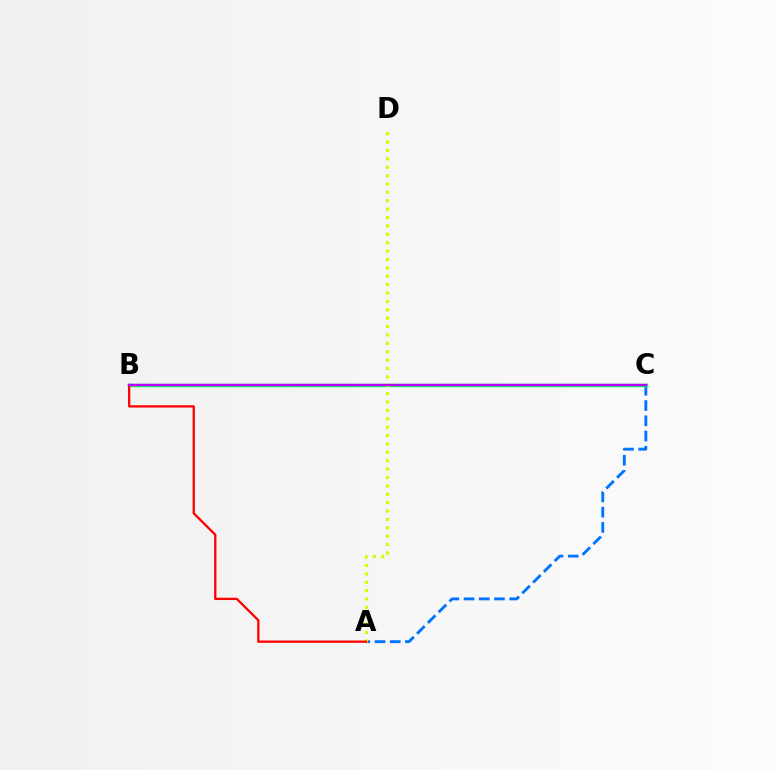{('A', 'C'): [{'color': '#0074ff', 'line_style': 'dashed', 'thickness': 2.07}], ('B', 'C'): [{'color': '#00ff5c', 'line_style': 'solid', 'thickness': 2.49}, {'color': '#b900ff', 'line_style': 'solid', 'thickness': 1.71}], ('A', 'D'): [{'color': '#d1ff00', 'line_style': 'dotted', 'thickness': 2.28}], ('A', 'B'): [{'color': '#ff0000', 'line_style': 'solid', 'thickness': 1.65}]}